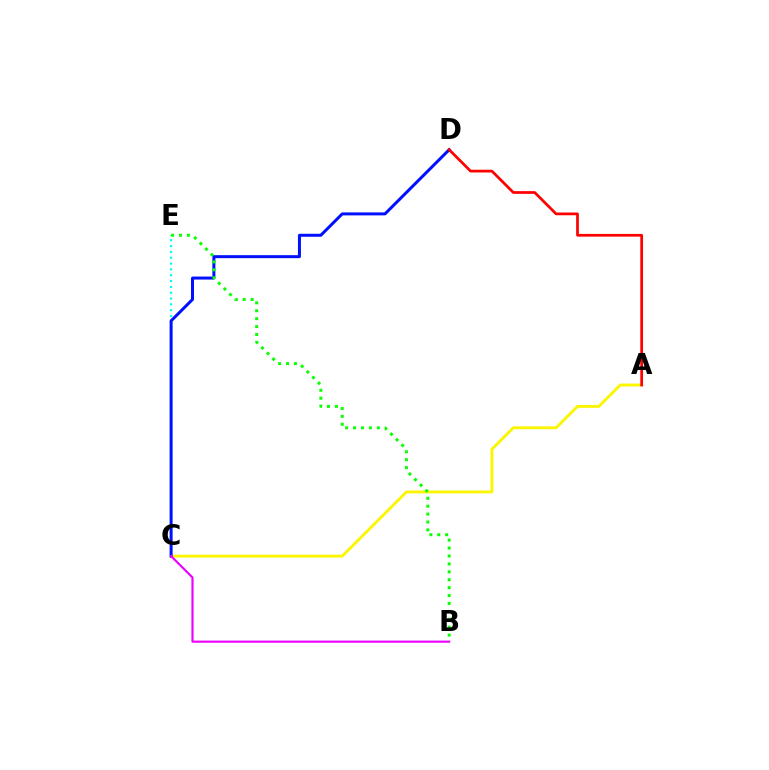{('A', 'C'): [{'color': '#fcf500', 'line_style': 'solid', 'thickness': 2.06}], ('C', 'E'): [{'color': '#00fff6', 'line_style': 'dotted', 'thickness': 1.58}], ('C', 'D'): [{'color': '#0010ff', 'line_style': 'solid', 'thickness': 2.16}], ('B', 'C'): [{'color': '#ee00ff', 'line_style': 'solid', 'thickness': 1.55}], ('A', 'D'): [{'color': '#ff0000', 'line_style': 'solid', 'thickness': 1.96}], ('B', 'E'): [{'color': '#08ff00', 'line_style': 'dotted', 'thickness': 2.15}]}